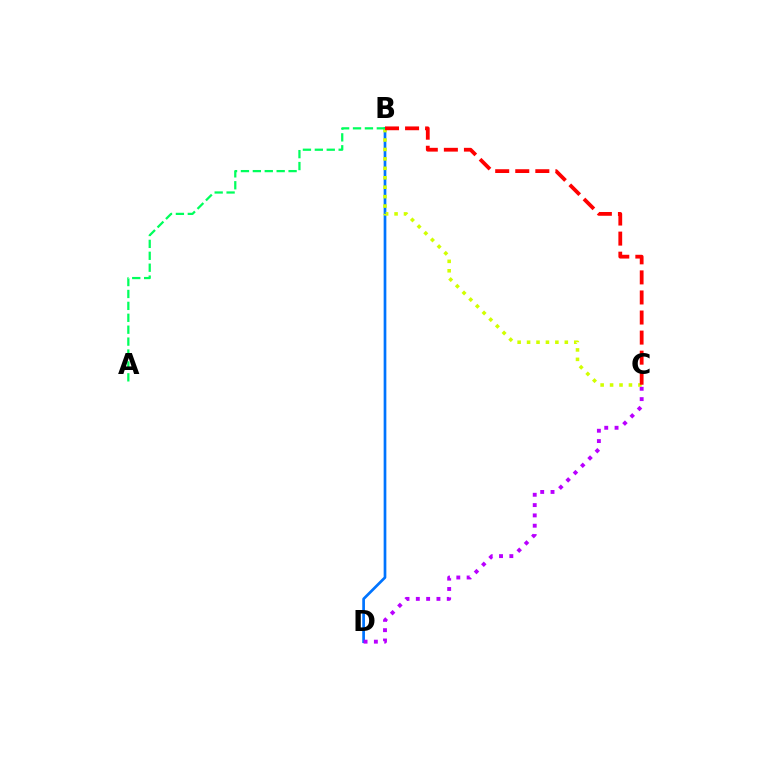{('B', 'D'): [{'color': '#0074ff', 'line_style': 'solid', 'thickness': 1.95}], ('B', 'C'): [{'color': '#d1ff00', 'line_style': 'dotted', 'thickness': 2.56}, {'color': '#ff0000', 'line_style': 'dashed', 'thickness': 2.73}], ('C', 'D'): [{'color': '#b900ff', 'line_style': 'dotted', 'thickness': 2.8}], ('A', 'B'): [{'color': '#00ff5c', 'line_style': 'dashed', 'thickness': 1.62}]}